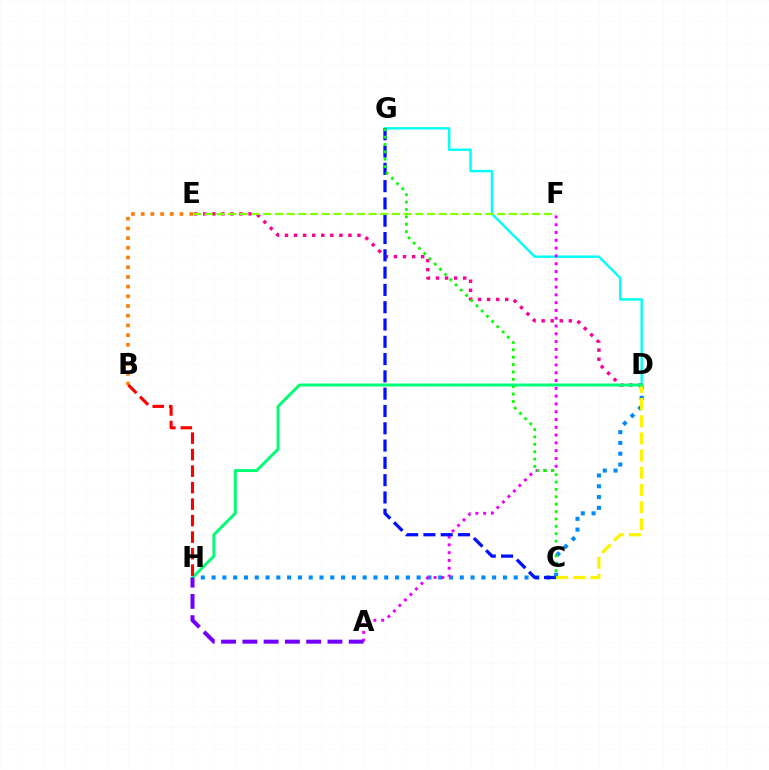{('B', 'E'): [{'color': '#ff7c00', 'line_style': 'dotted', 'thickness': 2.63}], ('D', 'H'): [{'color': '#008cff', 'line_style': 'dotted', 'thickness': 2.93}, {'color': '#00ff74', 'line_style': 'solid', 'thickness': 2.14}], ('D', 'G'): [{'color': '#00fff6', 'line_style': 'solid', 'thickness': 1.74}], ('A', 'F'): [{'color': '#ee00ff', 'line_style': 'dotted', 'thickness': 2.12}], ('D', 'E'): [{'color': '#ff0094', 'line_style': 'dotted', 'thickness': 2.46}], ('C', 'G'): [{'color': '#0010ff', 'line_style': 'dashed', 'thickness': 2.35}, {'color': '#08ff00', 'line_style': 'dotted', 'thickness': 2.01}], ('C', 'D'): [{'color': '#fcf500', 'line_style': 'dashed', 'thickness': 2.33}], ('B', 'H'): [{'color': '#ff0000', 'line_style': 'dashed', 'thickness': 2.24}], ('A', 'H'): [{'color': '#7200ff', 'line_style': 'dashed', 'thickness': 2.89}], ('E', 'F'): [{'color': '#84ff00', 'line_style': 'dashed', 'thickness': 1.59}]}